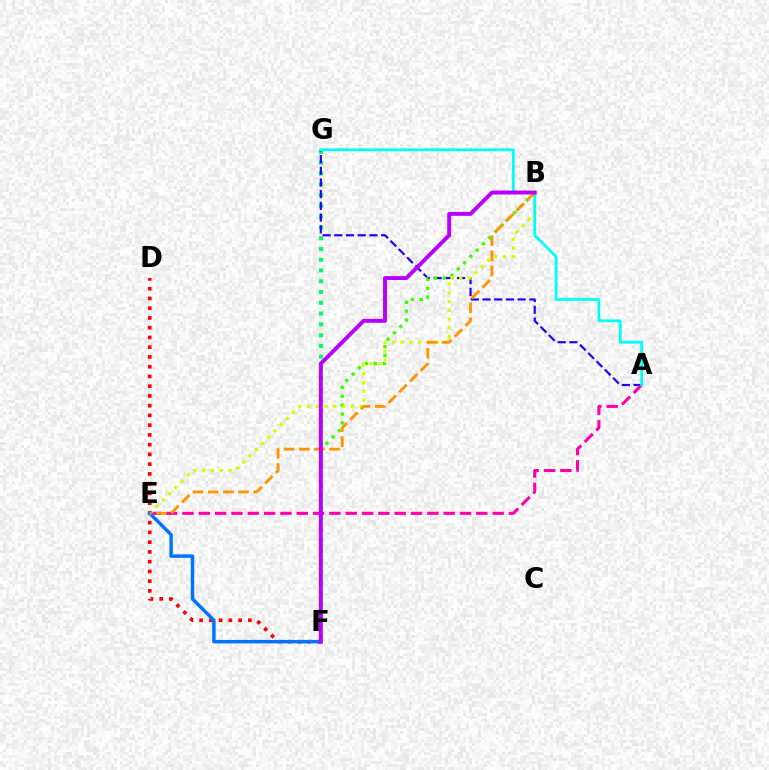{('F', 'G'): [{'color': '#00ff5c', 'line_style': 'dotted', 'thickness': 2.93}], ('A', 'G'): [{'color': '#2500ff', 'line_style': 'dashed', 'thickness': 1.59}, {'color': '#00fff6', 'line_style': 'solid', 'thickness': 2.01}], ('B', 'F'): [{'color': '#3dff00', 'line_style': 'dotted', 'thickness': 2.41}, {'color': '#b900ff', 'line_style': 'solid', 'thickness': 2.82}], ('A', 'E'): [{'color': '#ff00ac', 'line_style': 'dashed', 'thickness': 2.22}], ('B', 'E'): [{'color': '#d1ff00', 'line_style': 'dotted', 'thickness': 2.38}, {'color': '#ff9400', 'line_style': 'dashed', 'thickness': 2.06}], ('D', 'F'): [{'color': '#ff0000', 'line_style': 'dotted', 'thickness': 2.65}], ('E', 'F'): [{'color': '#0074ff', 'line_style': 'solid', 'thickness': 2.49}]}